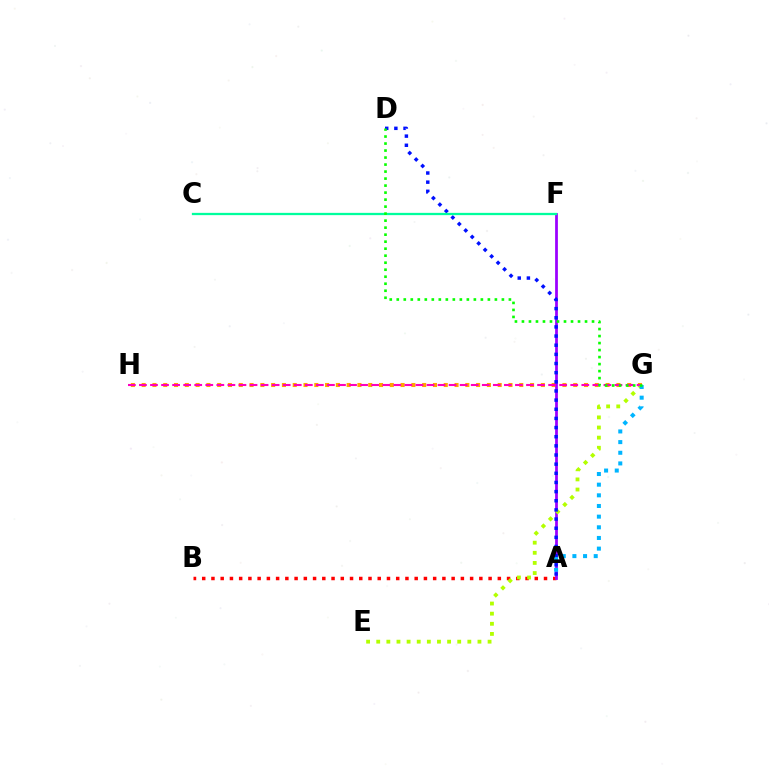{('G', 'H'): [{'color': '#ffa500', 'line_style': 'dotted', 'thickness': 2.93}, {'color': '#ff00bd', 'line_style': 'dashed', 'thickness': 1.5}], ('A', 'B'): [{'color': '#ff0000', 'line_style': 'dotted', 'thickness': 2.51}], ('A', 'F'): [{'color': '#9b00ff', 'line_style': 'solid', 'thickness': 1.99}], ('E', 'G'): [{'color': '#b3ff00', 'line_style': 'dotted', 'thickness': 2.75}], ('A', 'D'): [{'color': '#0010ff', 'line_style': 'dotted', 'thickness': 2.49}], ('A', 'G'): [{'color': '#00b5ff', 'line_style': 'dotted', 'thickness': 2.9}], ('C', 'F'): [{'color': '#00ff9d', 'line_style': 'solid', 'thickness': 1.64}], ('D', 'G'): [{'color': '#08ff00', 'line_style': 'dotted', 'thickness': 1.9}]}